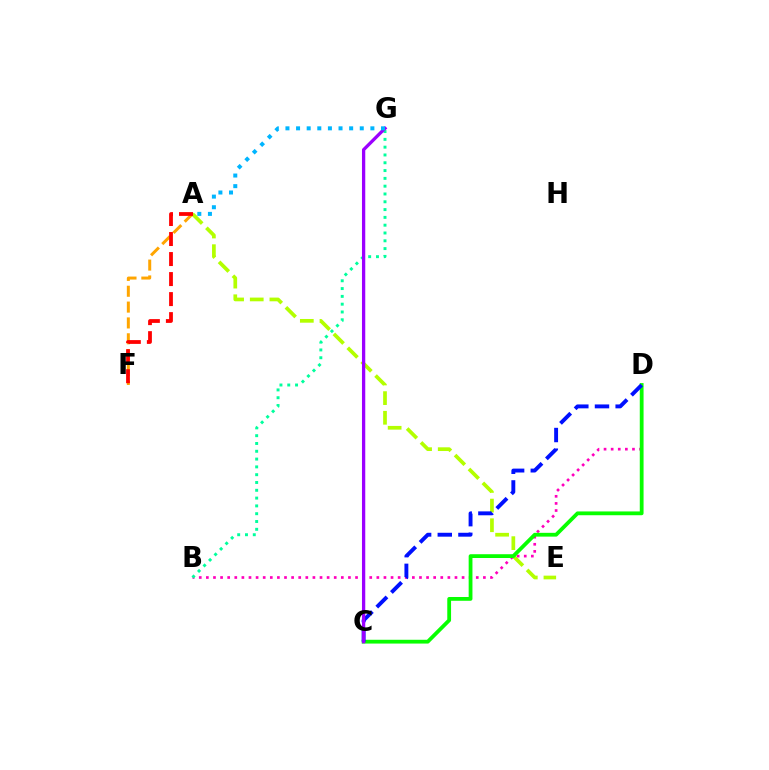{('A', 'E'): [{'color': '#b3ff00', 'line_style': 'dashed', 'thickness': 2.67}], ('B', 'D'): [{'color': '#ff00bd', 'line_style': 'dotted', 'thickness': 1.93}], ('C', 'D'): [{'color': '#08ff00', 'line_style': 'solid', 'thickness': 2.73}, {'color': '#0010ff', 'line_style': 'dashed', 'thickness': 2.81}], ('A', 'F'): [{'color': '#ffa500', 'line_style': 'dashed', 'thickness': 2.15}, {'color': '#ff0000', 'line_style': 'dashed', 'thickness': 2.72}], ('B', 'G'): [{'color': '#00ff9d', 'line_style': 'dotted', 'thickness': 2.12}], ('C', 'G'): [{'color': '#9b00ff', 'line_style': 'solid', 'thickness': 2.37}], ('A', 'G'): [{'color': '#00b5ff', 'line_style': 'dotted', 'thickness': 2.88}]}